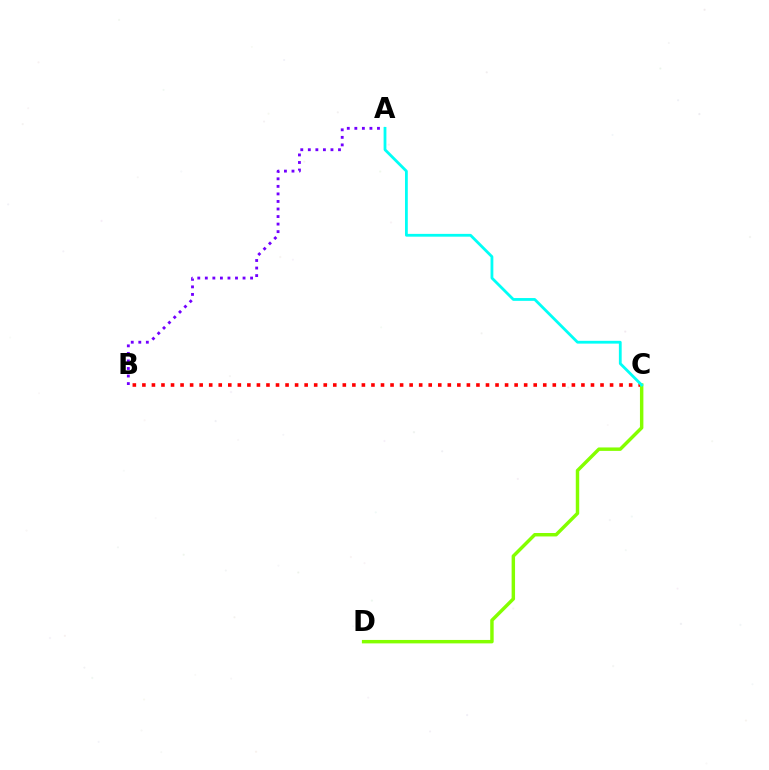{('B', 'C'): [{'color': '#ff0000', 'line_style': 'dotted', 'thickness': 2.59}], ('C', 'D'): [{'color': '#84ff00', 'line_style': 'solid', 'thickness': 2.48}], ('A', 'B'): [{'color': '#7200ff', 'line_style': 'dotted', 'thickness': 2.05}], ('A', 'C'): [{'color': '#00fff6', 'line_style': 'solid', 'thickness': 2.01}]}